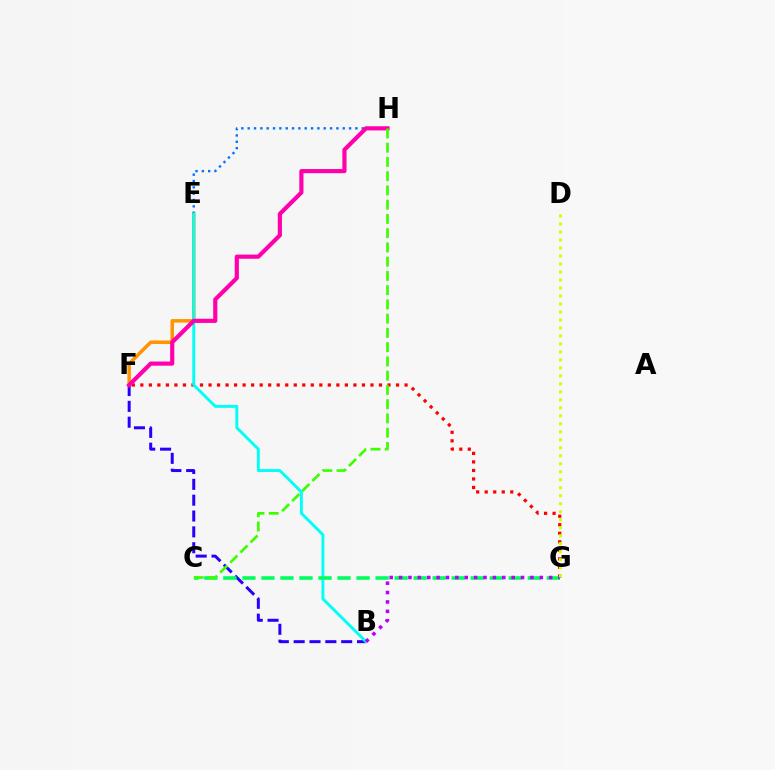{('F', 'G'): [{'color': '#ff0000', 'line_style': 'dotted', 'thickness': 2.32}], ('E', 'F'): [{'color': '#ff9400', 'line_style': 'solid', 'thickness': 2.52}], ('E', 'H'): [{'color': '#0074ff', 'line_style': 'dotted', 'thickness': 1.72}], ('B', 'F'): [{'color': '#2500ff', 'line_style': 'dashed', 'thickness': 2.15}], ('B', 'E'): [{'color': '#00fff6', 'line_style': 'solid', 'thickness': 2.1}], ('C', 'G'): [{'color': '#00ff5c', 'line_style': 'dashed', 'thickness': 2.59}], ('B', 'G'): [{'color': '#b900ff', 'line_style': 'dotted', 'thickness': 2.55}], ('F', 'H'): [{'color': '#ff00ac', 'line_style': 'solid', 'thickness': 2.99}], ('C', 'H'): [{'color': '#3dff00', 'line_style': 'dashed', 'thickness': 1.94}], ('D', 'G'): [{'color': '#d1ff00', 'line_style': 'dotted', 'thickness': 2.17}]}